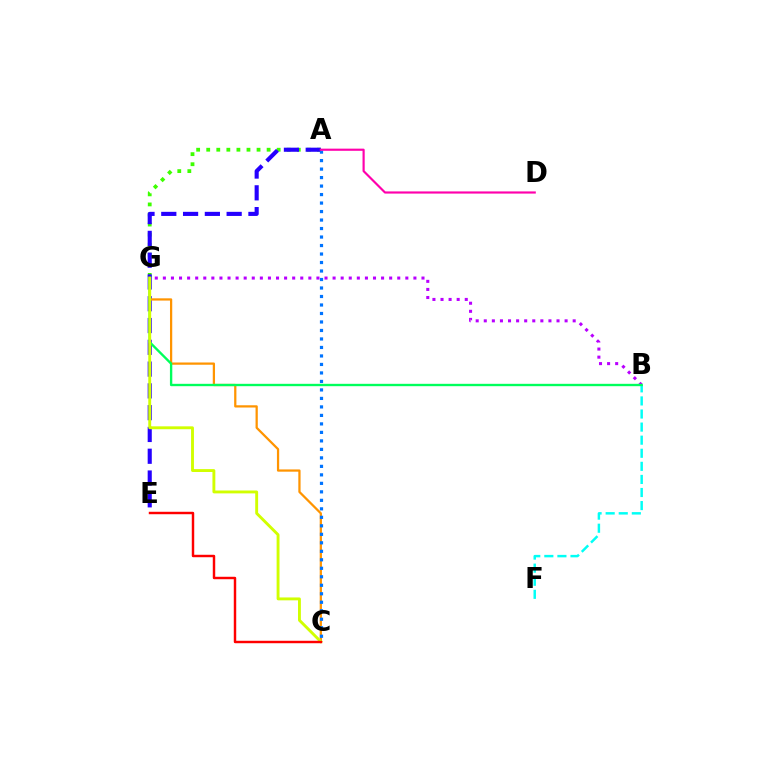{('B', 'F'): [{'color': '#00fff6', 'line_style': 'dashed', 'thickness': 1.78}], ('A', 'G'): [{'color': '#3dff00', 'line_style': 'dotted', 'thickness': 2.73}], ('A', 'E'): [{'color': '#2500ff', 'line_style': 'dashed', 'thickness': 2.96}], ('B', 'G'): [{'color': '#b900ff', 'line_style': 'dotted', 'thickness': 2.2}, {'color': '#00ff5c', 'line_style': 'solid', 'thickness': 1.7}], ('C', 'G'): [{'color': '#ff9400', 'line_style': 'solid', 'thickness': 1.62}, {'color': '#d1ff00', 'line_style': 'solid', 'thickness': 2.08}], ('A', 'C'): [{'color': '#0074ff', 'line_style': 'dotted', 'thickness': 2.31}], ('A', 'D'): [{'color': '#ff00ac', 'line_style': 'solid', 'thickness': 1.56}], ('C', 'E'): [{'color': '#ff0000', 'line_style': 'solid', 'thickness': 1.76}]}